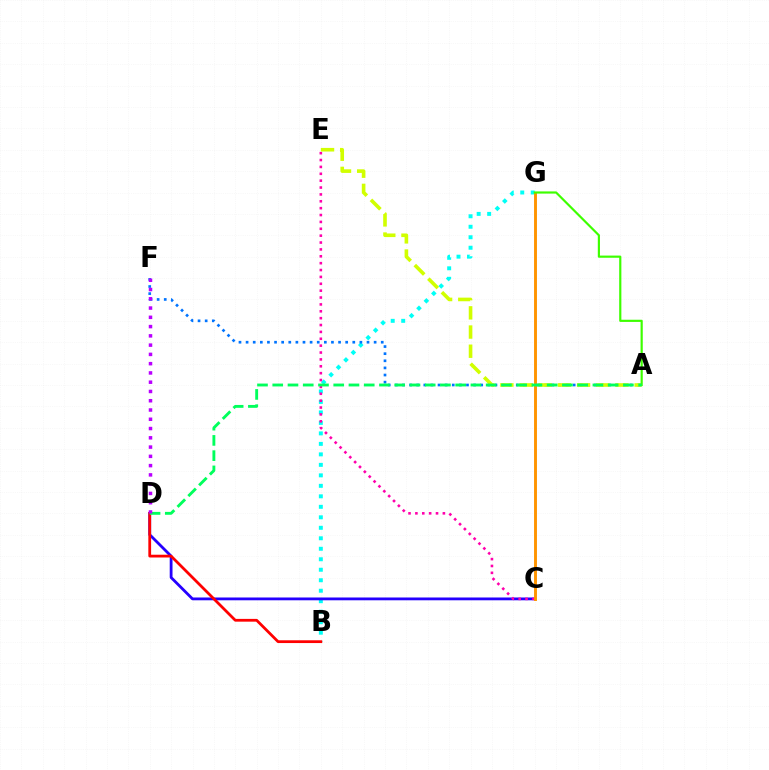{('B', 'G'): [{'color': '#00fff6', 'line_style': 'dotted', 'thickness': 2.85}], ('C', 'D'): [{'color': '#2500ff', 'line_style': 'solid', 'thickness': 2.01}], ('C', 'E'): [{'color': '#ff00ac', 'line_style': 'dotted', 'thickness': 1.87}], ('A', 'F'): [{'color': '#0074ff', 'line_style': 'dotted', 'thickness': 1.93}], ('A', 'E'): [{'color': '#d1ff00', 'line_style': 'dashed', 'thickness': 2.61}], ('C', 'G'): [{'color': '#ff9400', 'line_style': 'solid', 'thickness': 2.1}], ('B', 'D'): [{'color': '#ff0000', 'line_style': 'solid', 'thickness': 1.99}], ('A', 'G'): [{'color': '#3dff00', 'line_style': 'solid', 'thickness': 1.57}], ('A', 'D'): [{'color': '#00ff5c', 'line_style': 'dashed', 'thickness': 2.07}], ('D', 'F'): [{'color': '#b900ff', 'line_style': 'dotted', 'thickness': 2.52}]}